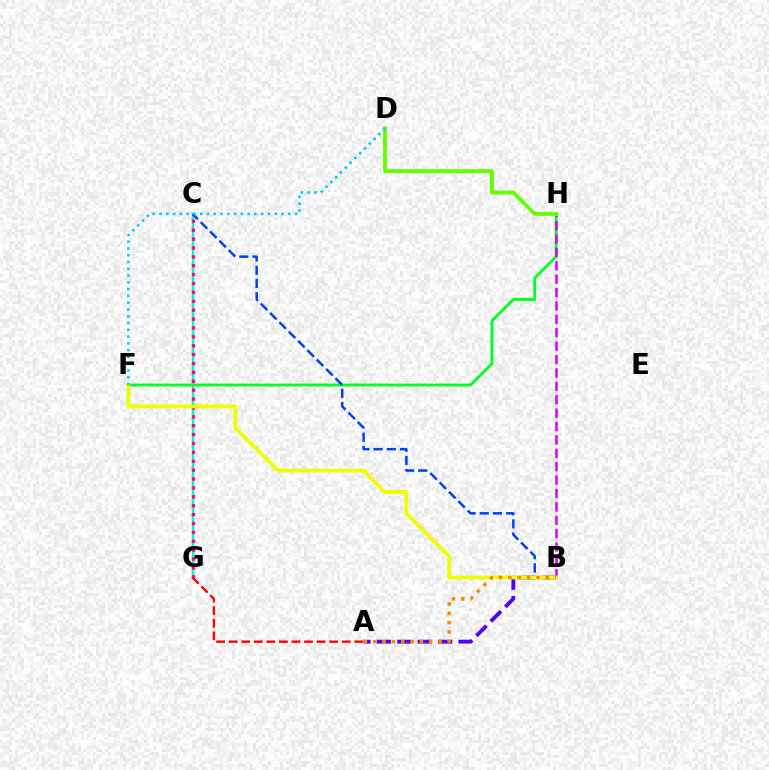{('C', 'G'): [{'color': '#00ffaf', 'line_style': 'solid', 'thickness': 1.74}, {'color': '#ff00a0', 'line_style': 'dotted', 'thickness': 2.41}], ('F', 'H'): [{'color': '#00ff27', 'line_style': 'solid', 'thickness': 2.05}], ('A', 'B'): [{'color': '#4f00ff', 'line_style': 'dashed', 'thickness': 2.77}, {'color': '#ff8800', 'line_style': 'dotted', 'thickness': 2.54}], ('B', 'C'): [{'color': '#003fff', 'line_style': 'dashed', 'thickness': 1.79}], ('B', 'H'): [{'color': '#d600ff', 'line_style': 'dashed', 'thickness': 1.82}], ('D', 'H'): [{'color': '#66ff00', 'line_style': 'solid', 'thickness': 2.8}], ('B', 'F'): [{'color': '#eeff00', 'line_style': 'solid', 'thickness': 2.77}], ('A', 'G'): [{'color': '#ff0000', 'line_style': 'dashed', 'thickness': 1.71}], ('D', 'F'): [{'color': '#00c7ff', 'line_style': 'dotted', 'thickness': 1.84}]}